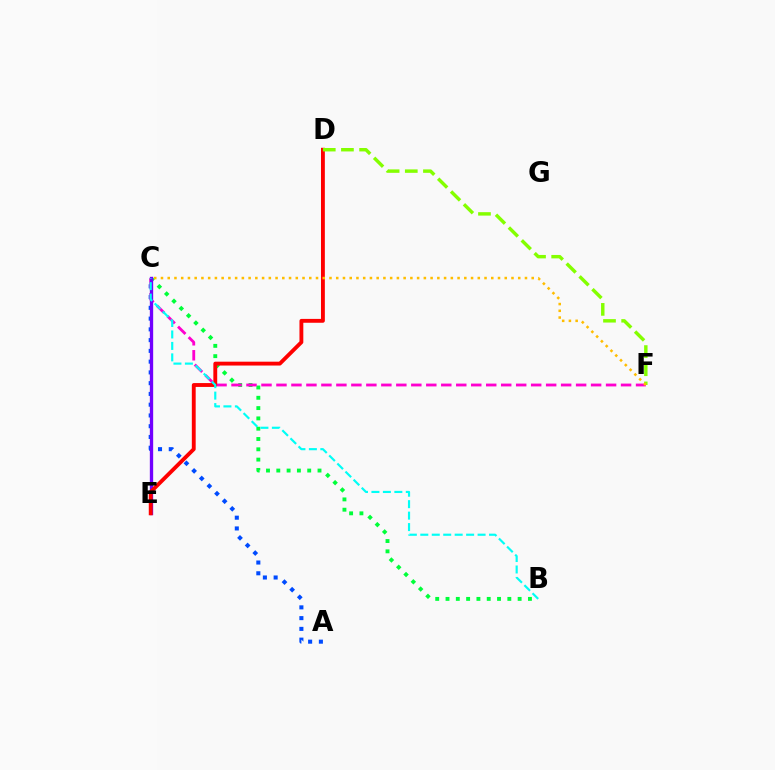{('A', 'C'): [{'color': '#004bff', 'line_style': 'dotted', 'thickness': 2.92}], ('B', 'C'): [{'color': '#00ff39', 'line_style': 'dotted', 'thickness': 2.8}, {'color': '#00fff6', 'line_style': 'dashed', 'thickness': 1.56}], ('C', 'F'): [{'color': '#ff00cf', 'line_style': 'dashed', 'thickness': 2.04}, {'color': '#ffbd00', 'line_style': 'dotted', 'thickness': 1.83}], ('C', 'E'): [{'color': '#7200ff', 'line_style': 'solid', 'thickness': 2.4}], ('D', 'E'): [{'color': '#ff0000', 'line_style': 'solid', 'thickness': 2.78}], ('D', 'F'): [{'color': '#84ff00', 'line_style': 'dashed', 'thickness': 2.47}]}